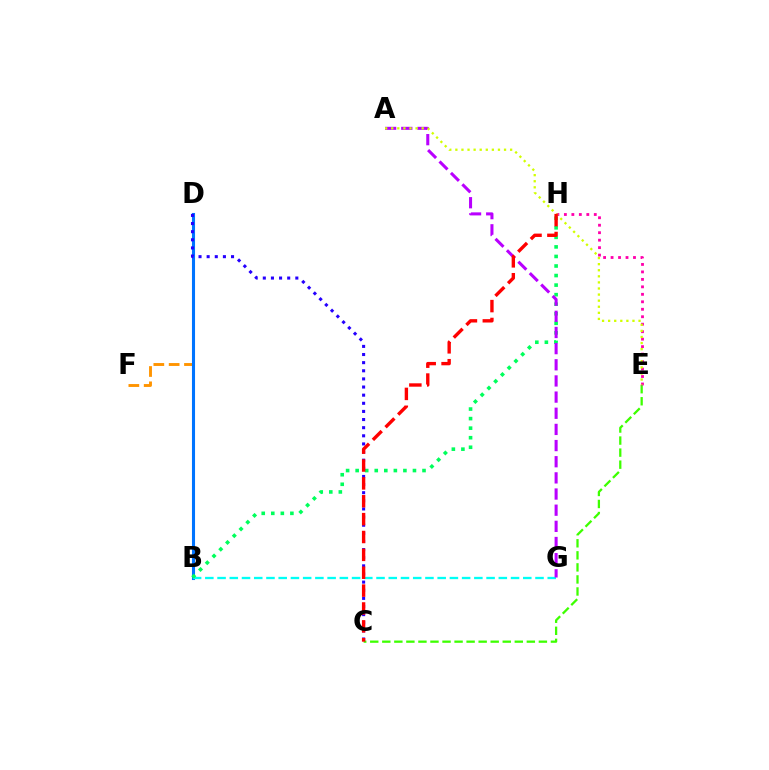{('C', 'E'): [{'color': '#3dff00', 'line_style': 'dashed', 'thickness': 1.64}], ('D', 'F'): [{'color': '#ff9400', 'line_style': 'dashed', 'thickness': 2.08}], ('B', 'D'): [{'color': '#0074ff', 'line_style': 'solid', 'thickness': 2.22}], ('E', 'H'): [{'color': '#ff00ac', 'line_style': 'dotted', 'thickness': 2.03}], ('B', 'G'): [{'color': '#00fff6', 'line_style': 'dashed', 'thickness': 1.66}], ('B', 'H'): [{'color': '#00ff5c', 'line_style': 'dotted', 'thickness': 2.6}], ('C', 'D'): [{'color': '#2500ff', 'line_style': 'dotted', 'thickness': 2.21}], ('A', 'G'): [{'color': '#b900ff', 'line_style': 'dashed', 'thickness': 2.19}], ('A', 'E'): [{'color': '#d1ff00', 'line_style': 'dotted', 'thickness': 1.65}], ('C', 'H'): [{'color': '#ff0000', 'line_style': 'dashed', 'thickness': 2.43}]}